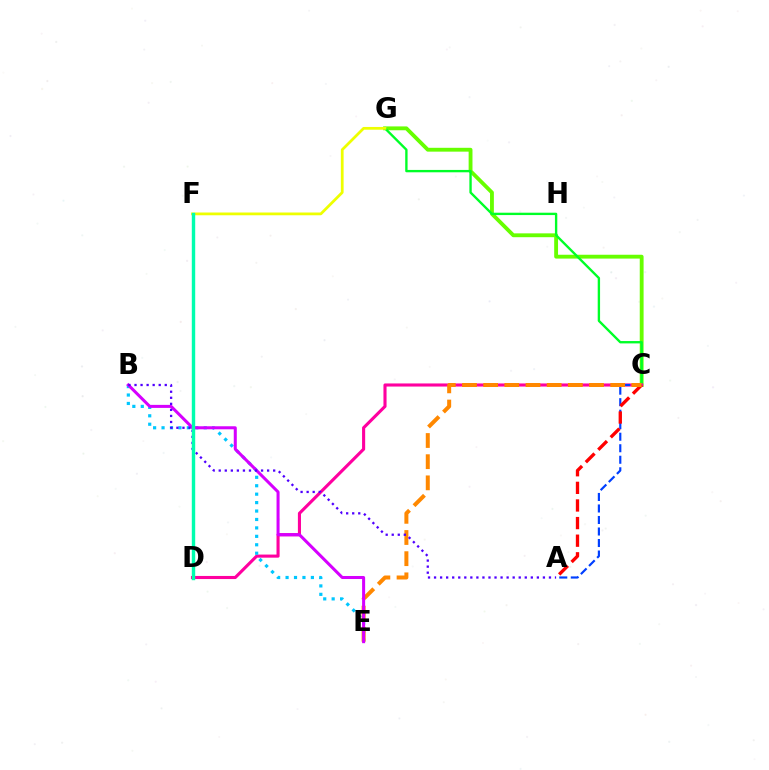{('C', 'G'): [{'color': '#66ff00', 'line_style': 'solid', 'thickness': 2.77}, {'color': '#00ff27', 'line_style': 'solid', 'thickness': 1.7}], ('C', 'D'): [{'color': '#ff00a0', 'line_style': 'solid', 'thickness': 2.23}], ('B', 'E'): [{'color': '#00c7ff', 'line_style': 'dotted', 'thickness': 2.29}, {'color': '#d600ff', 'line_style': 'solid', 'thickness': 2.18}], ('A', 'C'): [{'color': '#003fff', 'line_style': 'dashed', 'thickness': 1.56}, {'color': '#ff0000', 'line_style': 'dashed', 'thickness': 2.39}], ('F', 'G'): [{'color': '#eeff00', 'line_style': 'solid', 'thickness': 1.99}], ('C', 'E'): [{'color': '#ff8800', 'line_style': 'dashed', 'thickness': 2.88}], ('A', 'B'): [{'color': '#4f00ff', 'line_style': 'dotted', 'thickness': 1.64}], ('D', 'F'): [{'color': '#00ffaf', 'line_style': 'solid', 'thickness': 2.46}]}